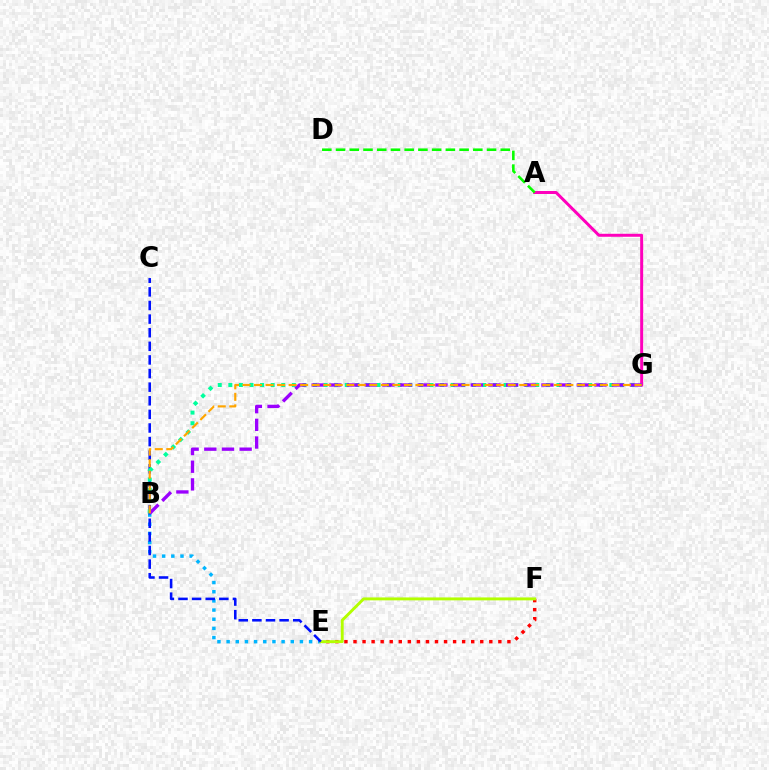{('A', 'G'): [{'color': '#ff00bd', 'line_style': 'solid', 'thickness': 2.15}], ('E', 'F'): [{'color': '#ff0000', 'line_style': 'dotted', 'thickness': 2.46}, {'color': '#b3ff00', 'line_style': 'solid', 'thickness': 2.09}], ('B', 'E'): [{'color': '#00b5ff', 'line_style': 'dotted', 'thickness': 2.49}], ('C', 'E'): [{'color': '#0010ff', 'line_style': 'dashed', 'thickness': 1.85}], ('A', 'D'): [{'color': '#08ff00', 'line_style': 'dashed', 'thickness': 1.86}], ('B', 'G'): [{'color': '#00ff9d', 'line_style': 'dotted', 'thickness': 2.88}, {'color': '#9b00ff', 'line_style': 'dashed', 'thickness': 2.4}, {'color': '#ffa500', 'line_style': 'dashed', 'thickness': 1.57}]}